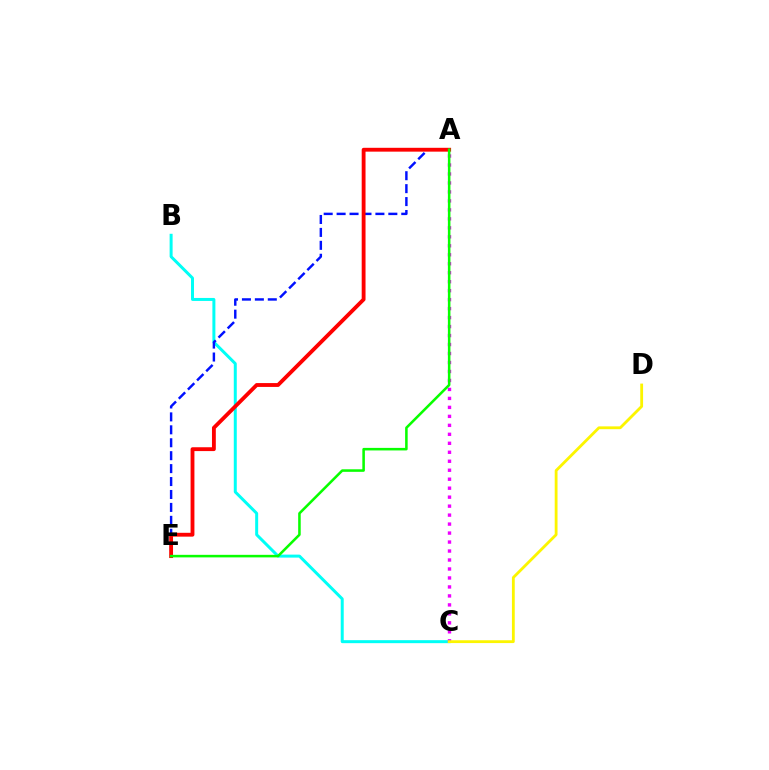{('B', 'C'): [{'color': '#00fff6', 'line_style': 'solid', 'thickness': 2.15}], ('A', 'E'): [{'color': '#0010ff', 'line_style': 'dashed', 'thickness': 1.76}, {'color': '#ff0000', 'line_style': 'solid', 'thickness': 2.77}, {'color': '#08ff00', 'line_style': 'solid', 'thickness': 1.84}], ('A', 'C'): [{'color': '#ee00ff', 'line_style': 'dotted', 'thickness': 2.44}], ('C', 'D'): [{'color': '#fcf500', 'line_style': 'solid', 'thickness': 2.03}]}